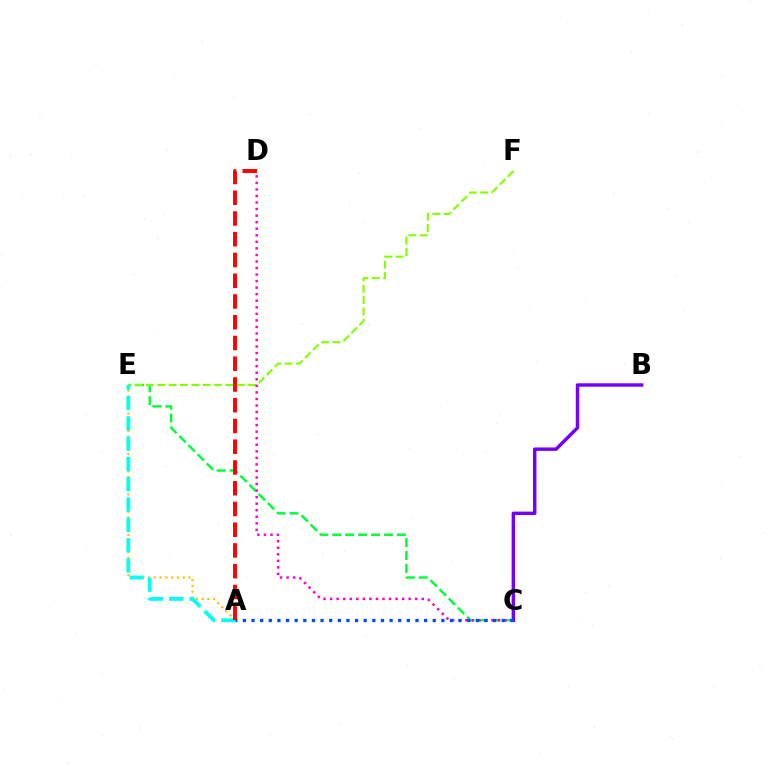{('A', 'E'): [{'color': '#ffbd00', 'line_style': 'dotted', 'thickness': 1.57}, {'color': '#00fff6', 'line_style': 'dashed', 'thickness': 2.76}], ('C', 'E'): [{'color': '#00ff39', 'line_style': 'dashed', 'thickness': 1.76}], ('E', 'F'): [{'color': '#84ff00', 'line_style': 'dashed', 'thickness': 1.54}], ('C', 'D'): [{'color': '#ff00cf', 'line_style': 'dotted', 'thickness': 1.78}], ('B', 'C'): [{'color': '#7200ff', 'line_style': 'solid', 'thickness': 2.46}], ('A', 'C'): [{'color': '#004bff', 'line_style': 'dotted', 'thickness': 2.34}], ('A', 'D'): [{'color': '#ff0000', 'line_style': 'dashed', 'thickness': 2.82}]}